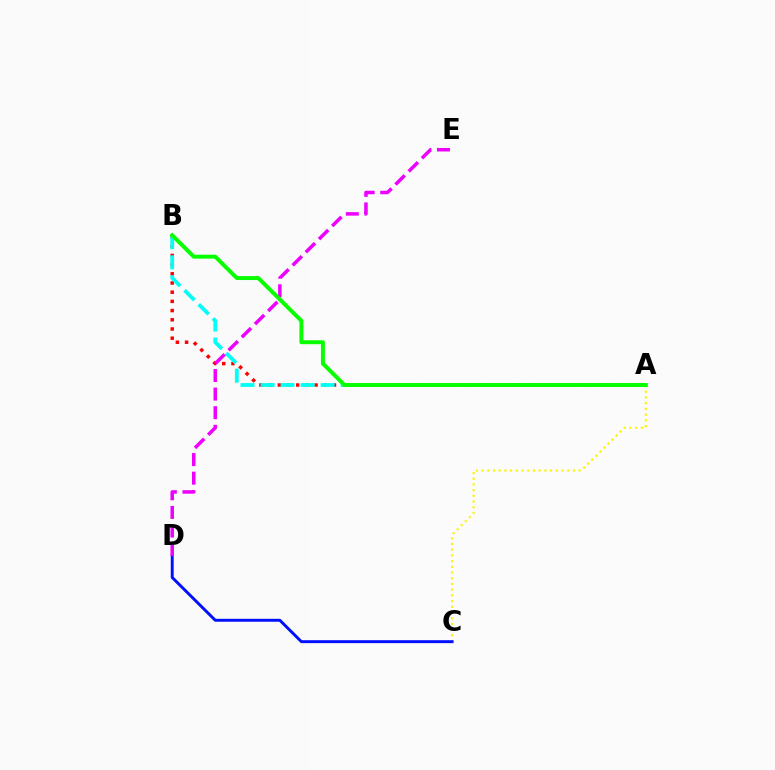{('A', 'B'): [{'color': '#ff0000', 'line_style': 'dotted', 'thickness': 2.5}, {'color': '#00fff6', 'line_style': 'dashed', 'thickness': 2.72}, {'color': '#08ff00', 'line_style': 'solid', 'thickness': 2.85}], ('A', 'C'): [{'color': '#fcf500', 'line_style': 'dotted', 'thickness': 1.55}], ('C', 'D'): [{'color': '#0010ff', 'line_style': 'solid', 'thickness': 2.11}], ('D', 'E'): [{'color': '#ee00ff', 'line_style': 'dashed', 'thickness': 2.53}]}